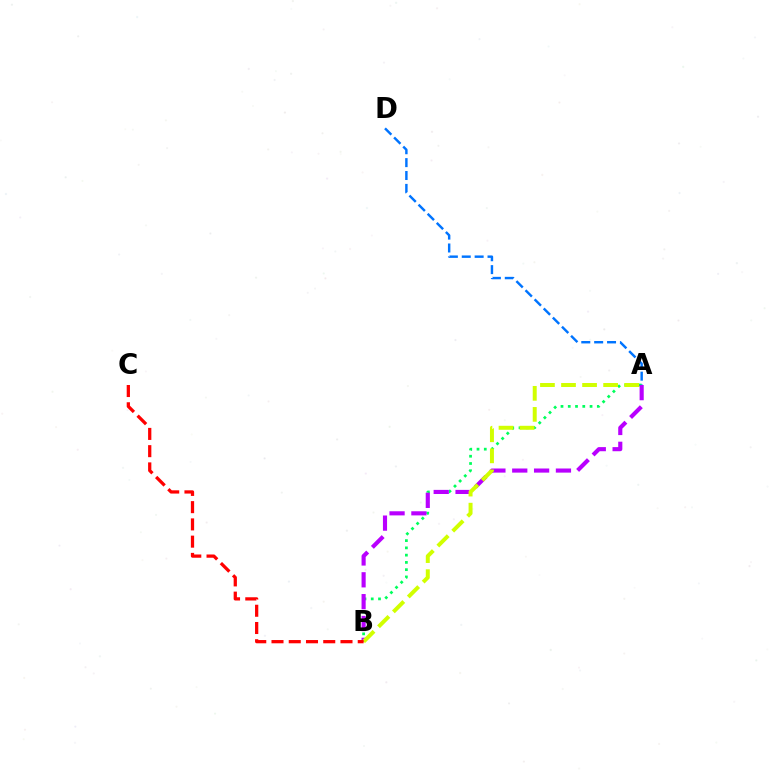{('A', 'B'): [{'color': '#00ff5c', 'line_style': 'dotted', 'thickness': 1.97}, {'color': '#b900ff', 'line_style': 'dashed', 'thickness': 2.97}, {'color': '#d1ff00', 'line_style': 'dashed', 'thickness': 2.86}], ('A', 'D'): [{'color': '#0074ff', 'line_style': 'dashed', 'thickness': 1.75}], ('B', 'C'): [{'color': '#ff0000', 'line_style': 'dashed', 'thickness': 2.34}]}